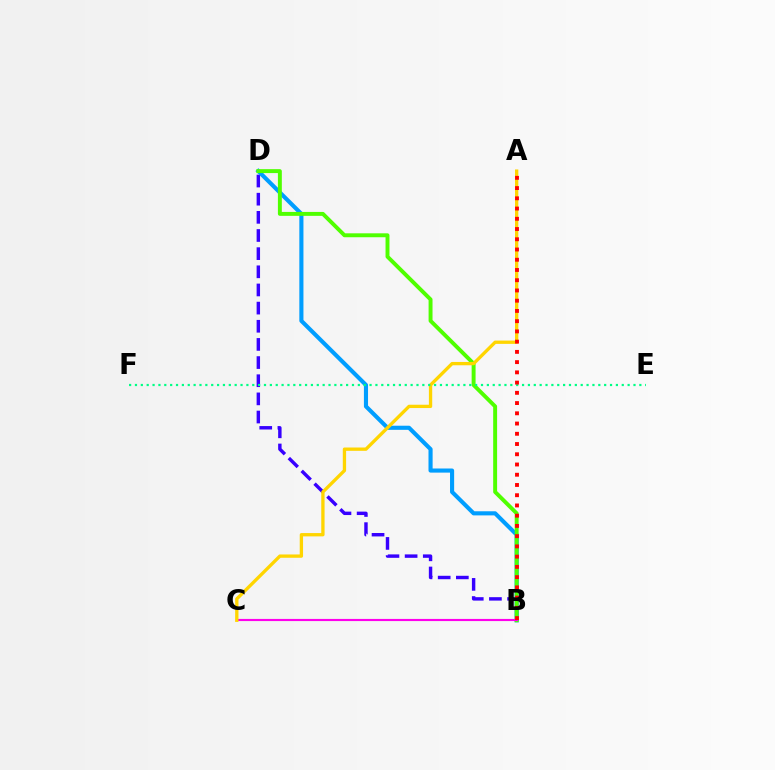{('B', 'D'): [{'color': '#3700ff', 'line_style': 'dashed', 'thickness': 2.47}, {'color': '#009eff', 'line_style': 'solid', 'thickness': 2.96}, {'color': '#4fff00', 'line_style': 'solid', 'thickness': 2.83}], ('B', 'C'): [{'color': '#ff00ed', 'line_style': 'solid', 'thickness': 1.55}], ('A', 'C'): [{'color': '#ffd500', 'line_style': 'solid', 'thickness': 2.39}], ('E', 'F'): [{'color': '#00ff86', 'line_style': 'dotted', 'thickness': 1.59}], ('A', 'B'): [{'color': '#ff0000', 'line_style': 'dotted', 'thickness': 2.78}]}